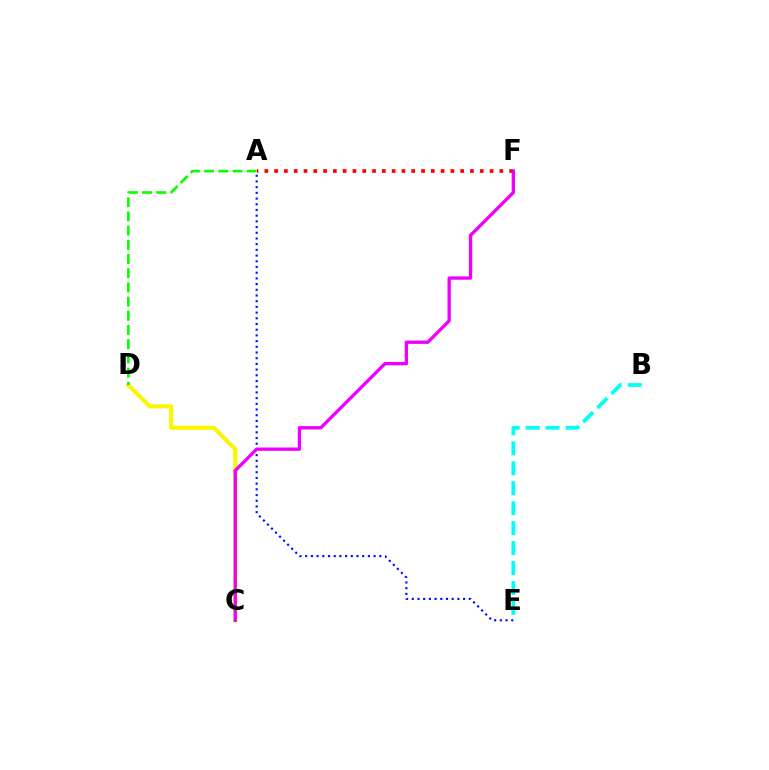{('A', 'E'): [{'color': '#0010ff', 'line_style': 'dotted', 'thickness': 1.55}], ('A', 'F'): [{'color': '#ff0000', 'line_style': 'dotted', 'thickness': 2.66}], ('C', 'D'): [{'color': '#fcf500', 'line_style': 'solid', 'thickness': 2.95}], ('C', 'F'): [{'color': '#ee00ff', 'line_style': 'solid', 'thickness': 2.39}], ('A', 'D'): [{'color': '#08ff00', 'line_style': 'dashed', 'thickness': 1.93}], ('B', 'E'): [{'color': '#00fff6', 'line_style': 'dashed', 'thickness': 2.71}]}